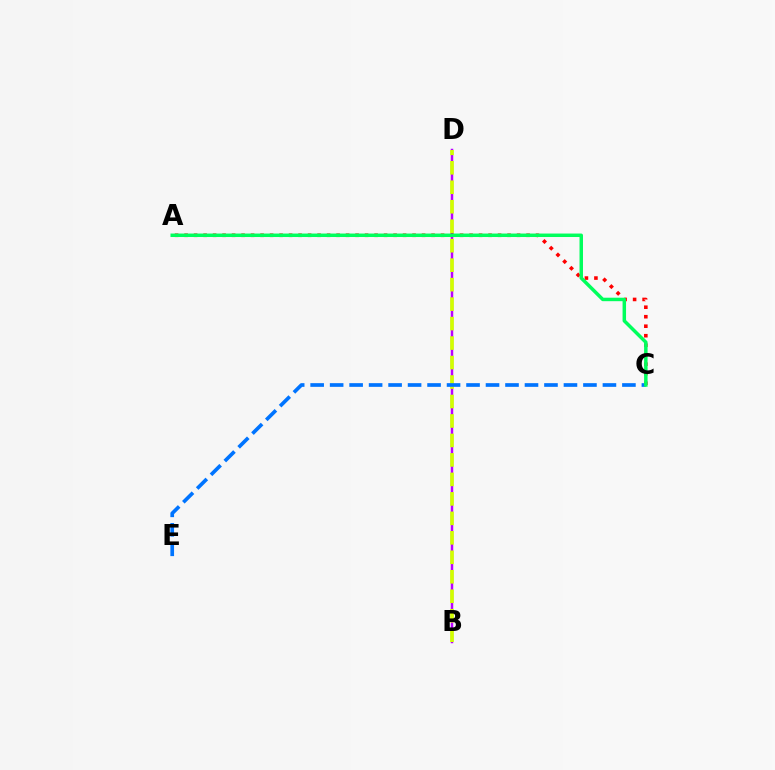{('B', 'D'): [{'color': '#b900ff', 'line_style': 'solid', 'thickness': 1.78}, {'color': '#d1ff00', 'line_style': 'dashed', 'thickness': 2.65}], ('A', 'C'): [{'color': '#ff0000', 'line_style': 'dotted', 'thickness': 2.58}, {'color': '#00ff5c', 'line_style': 'solid', 'thickness': 2.5}], ('C', 'E'): [{'color': '#0074ff', 'line_style': 'dashed', 'thickness': 2.65}]}